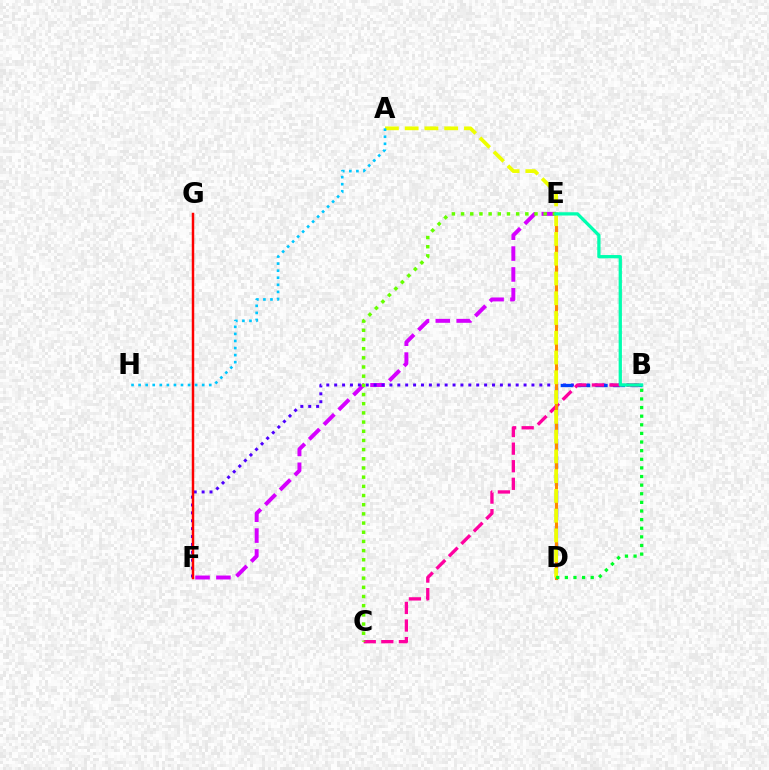{('E', 'F'): [{'color': '#d600ff', 'line_style': 'dashed', 'thickness': 2.84}], ('B', 'F'): [{'color': '#4f00ff', 'line_style': 'dotted', 'thickness': 2.14}], ('B', 'D'): [{'color': '#003fff', 'line_style': 'dashed', 'thickness': 2.37}, {'color': '#00ff27', 'line_style': 'dotted', 'thickness': 2.34}], ('B', 'C'): [{'color': '#ff00a0', 'line_style': 'dashed', 'thickness': 2.39}], ('D', 'E'): [{'color': '#ff8800', 'line_style': 'solid', 'thickness': 2.23}], ('A', 'D'): [{'color': '#eeff00', 'line_style': 'dashed', 'thickness': 2.69}], ('F', 'G'): [{'color': '#ff0000', 'line_style': 'solid', 'thickness': 1.78}], ('C', 'E'): [{'color': '#66ff00', 'line_style': 'dotted', 'thickness': 2.49}], ('B', 'E'): [{'color': '#00ffaf', 'line_style': 'solid', 'thickness': 2.36}], ('A', 'H'): [{'color': '#00c7ff', 'line_style': 'dotted', 'thickness': 1.92}]}